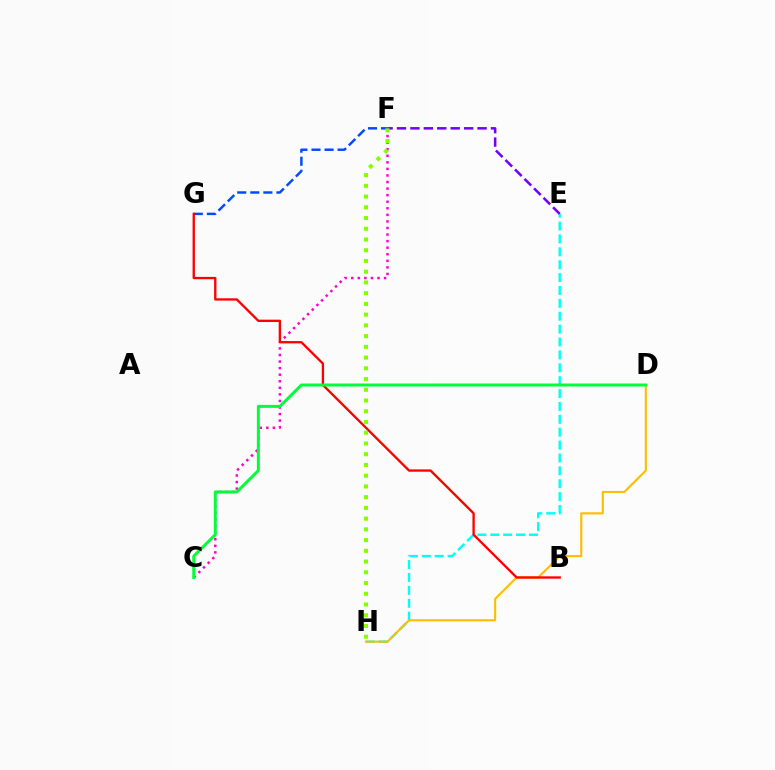{('E', 'H'): [{'color': '#00fff6', 'line_style': 'dashed', 'thickness': 1.75}], ('D', 'H'): [{'color': '#ffbd00', 'line_style': 'solid', 'thickness': 1.52}], ('C', 'F'): [{'color': '#ff00cf', 'line_style': 'dotted', 'thickness': 1.78}], ('E', 'F'): [{'color': '#7200ff', 'line_style': 'dashed', 'thickness': 1.82}], ('F', 'G'): [{'color': '#004bff', 'line_style': 'dashed', 'thickness': 1.77}], ('B', 'G'): [{'color': '#ff0000', 'line_style': 'solid', 'thickness': 1.68}], ('C', 'D'): [{'color': '#00ff39', 'line_style': 'solid', 'thickness': 2.15}], ('F', 'H'): [{'color': '#84ff00', 'line_style': 'dotted', 'thickness': 2.92}]}